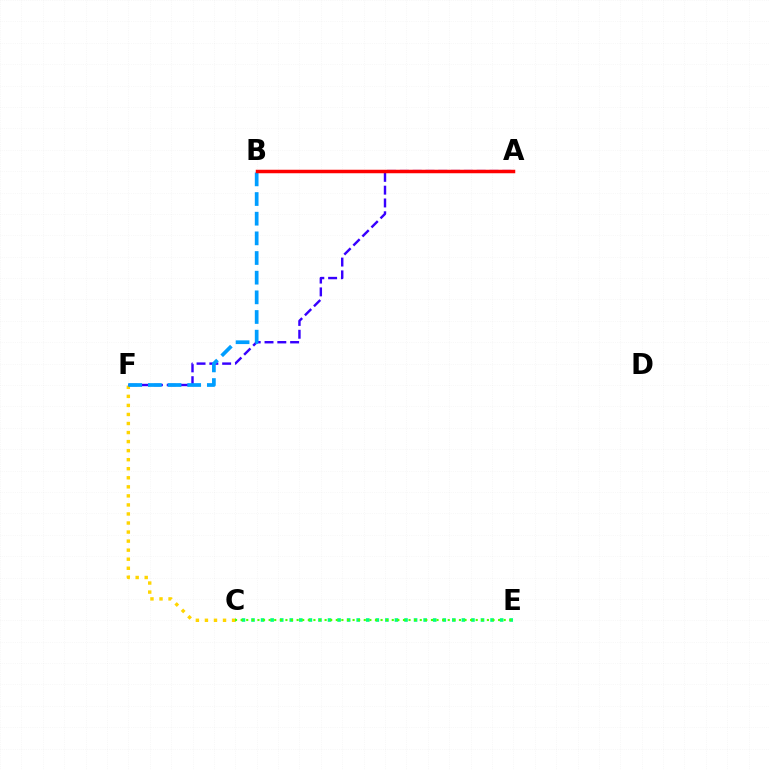{('C', 'E'): [{'color': '#00ff86', 'line_style': 'dotted', 'thickness': 2.6}, {'color': '#4fff00', 'line_style': 'dotted', 'thickness': 1.52}], ('A', 'B'): [{'color': '#ff00ed', 'line_style': 'solid', 'thickness': 1.95}, {'color': '#ff0000', 'line_style': 'solid', 'thickness': 2.52}], ('C', 'F'): [{'color': '#ffd500', 'line_style': 'dotted', 'thickness': 2.46}], ('A', 'F'): [{'color': '#3700ff', 'line_style': 'dashed', 'thickness': 1.74}], ('B', 'F'): [{'color': '#009eff', 'line_style': 'dashed', 'thickness': 2.67}]}